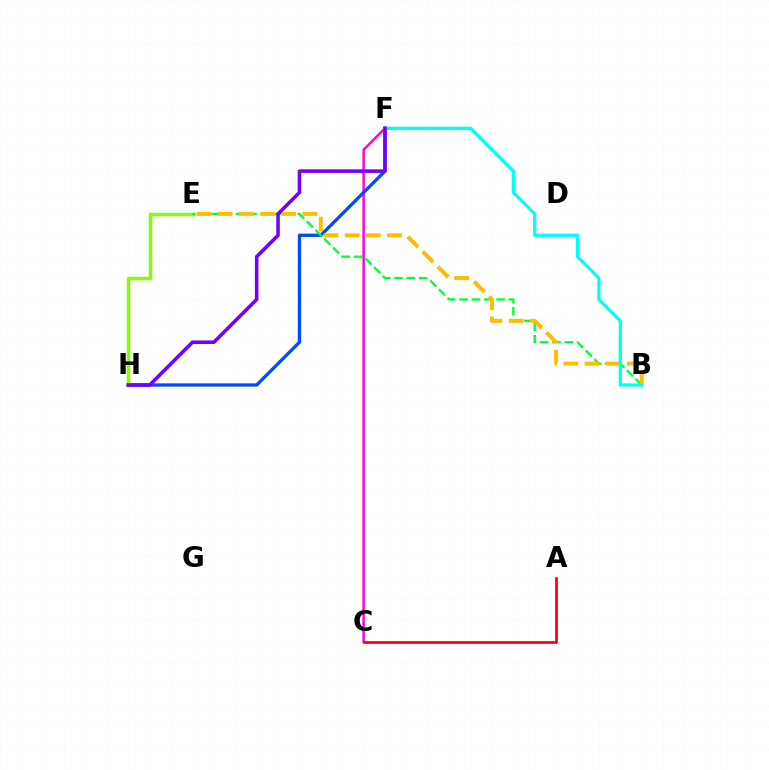{('C', 'F'): [{'color': '#ff00cf', 'line_style': 'solid', 'thickness': 1.75}], ('F', 'H'): [{'color': '#004bff', 'line_style': 'solid', 'thickness': 2.37}, {'color': '#7200ff', 'line_style': 'solid', 'thickness': 2.57}], ('E', 'H'): [{'color': '#84ff00', 'line_style': 'solid', 'thickness': 2.49}], ('B', 'E'): [{'color': '#00ff39', 'line_style': 'dashed', 'thickness': 1.67}, {'color': '#ffbd00', 'line_style': 'dashed', 'thickness': 2.88}], ('B', 'F'): [{'color': '#00fff6', 'line_style': 'solid', 'thickness': 2.33}], ('A', 'C'): [{'color': '#ff0000', 'line_style': 'solid', 'thickness': 1.95}]}